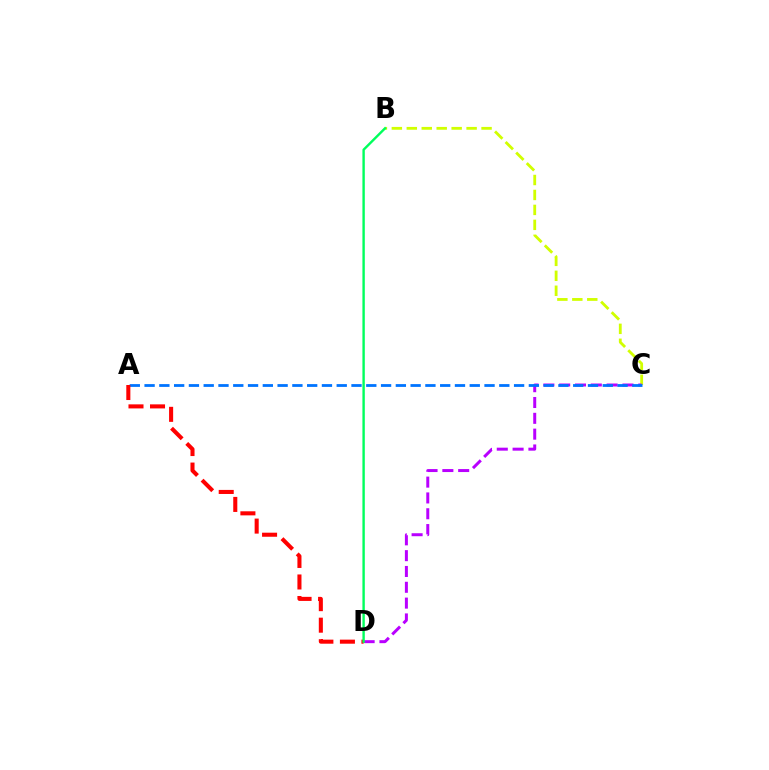{('B', 'C'): [{'color': '#d1ff00', 'line_style': 'dashed', 'thickness': 2.03}], ('C', 'D'): [{'color': '#b900ff', 'line_style': 'dashed', 'thickness': 2.15}], ('A', 'C'): [{'color': '#0074ff', 'line_style': 'dashed', 'thickness': 2.01}], ('A', 'D'): [{'color': '#ff0000', 'line_style': 'dashed', 'thickness': 2.93}], ('B', 'D'): [{'color': '#00ff5c', 'line_style': 'solid', 'thickness': 1.72}]}